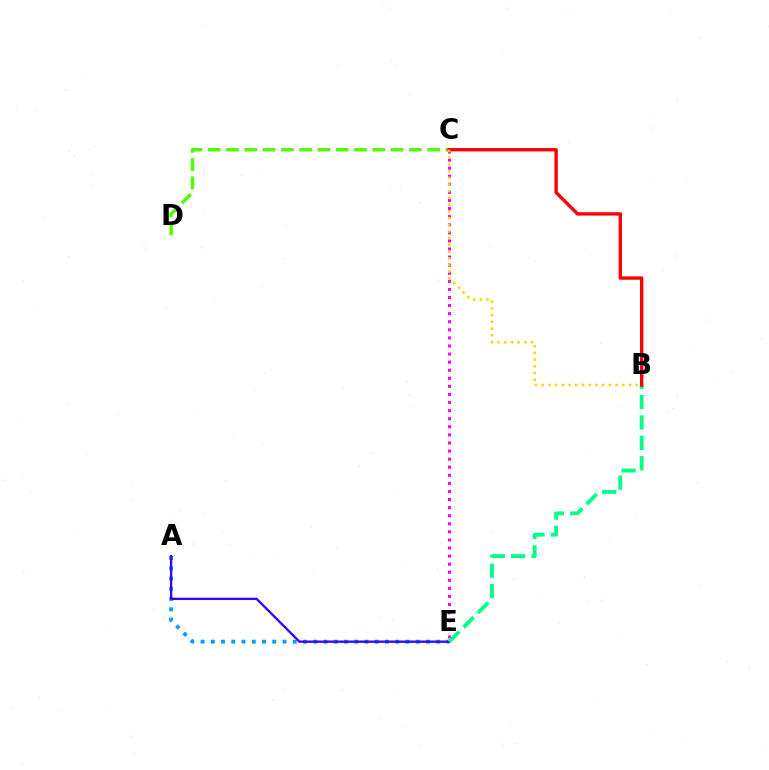{('A', 'E'): [{'color': '#009eff', 'line_style': 'dotted', 'thickness': 2.78}, {'color': '#3700ff', 'line_style': 'solid', 'thickness': 1.67}], ('C', 'E'): [{'color': '#ff00ed', 'line_style': 'dotted', 'thickness': 2.2}], ('C', 'D'): [{'color': '#4fff00', 'line_style': 'dashed', 'thickness': 2.48}], ('B', 'E'): [{'color': '#00ff86', 'line_style': 'dashed', 'thickness': 2.77}], ('B', 'C'): [{'color': '#ff0000', 'line_style': 'solid', 'thickness': 2.41}, {'color': '#ffd500', 'line_style': 'dotted', 'thickness': 1.82}]}